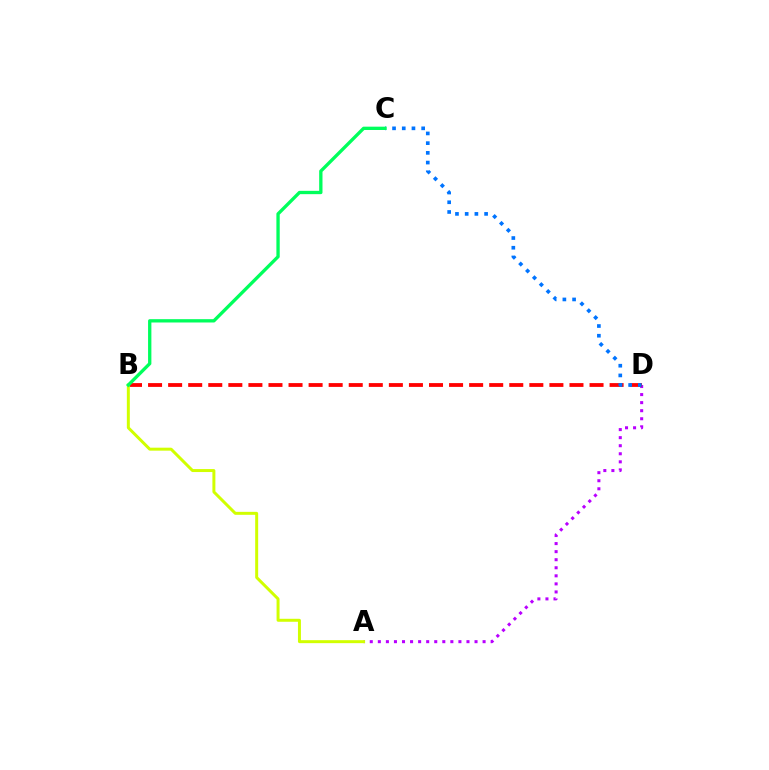{('A', 'D'): [{'color': '#b900ff', 'line_style': 'dotted', 'thickness': 2.19}], ('B', 'D'): [{'color': '#ff0000', 'line_style': 'dashed', 'thickness': 2.73}], ('A', 'B'): [{'color': '#d1ff00', 'line_style': 'solid', 'thickness': 2.14}], ('C', 'D'): [{'color': '#0074ff', 'line_style': 'dotted', 'thickness': 2.64}], ('B', 'C'): [{'color': '#00ff5c', 'line_style': 'solid', 'thickness': 2.39}]}